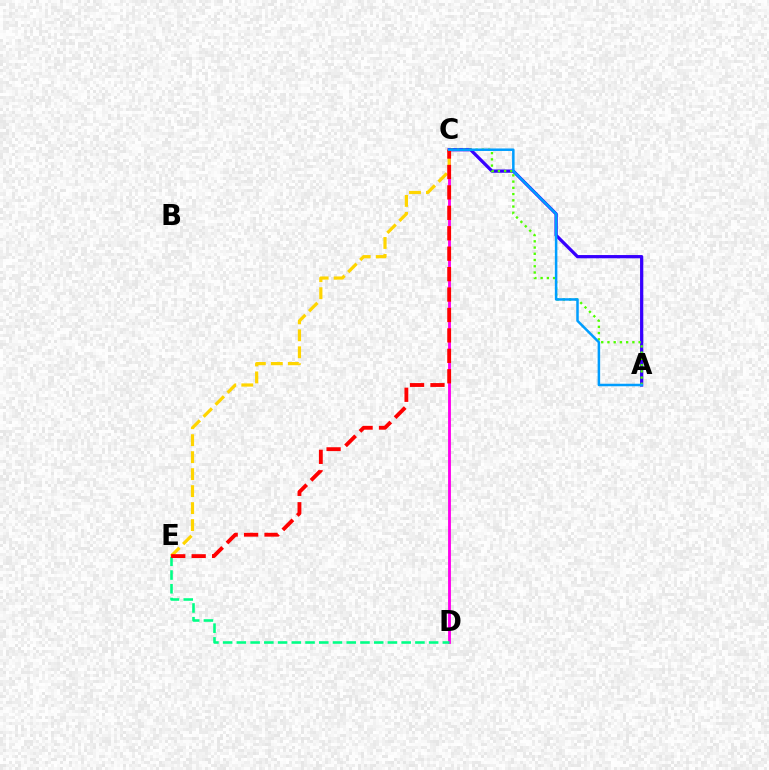{('A', 'C'): [{'color': '#3700ff', 'line_style': 'solid', 'thickness': 2.34}, {'color': '#4fff00', 'line_style': 'dotted', 'thickness': 1.69}, {'color': '#009eff', 'line_style': 'solid', 'thickness': 1.81}], ('C', 'D'): [{'color': '#ff00ed', 'line_style': 'solid', 'thickness': 2.05}], ('D', 'E'): [{'color': '#00ff86', 'line_style': 'dashed', 'thickness': 1.87}], ('C', 'E'): [{'color': '#ffd500', 'line_style': 'dashed', 'thickness': 2.31}, {'color': '#ff0000', 'line_style': 'dashed', 'thickness': 2.78}]}